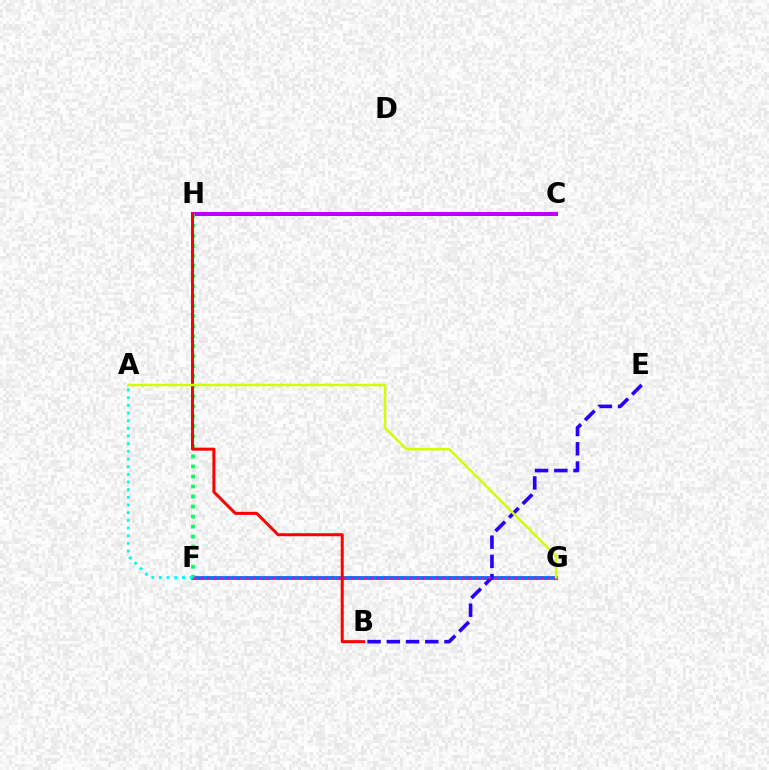{('C', 'H'): [{'color': '#3dff00', 'line_style': 'solid', 'thickness': 1.98}, {'color': '#b900ff', 'line_style': 'solid', 'thickness': 2.87}], ('F', 'G'): [{'color': '#ff9400', 'line_style': 'dotted', 'thickness': 2.1}, {'color': '#0074ff', 'line_style': 'solid', 'thickness': 2.77}, {'color': '#ff00ac', 'line_style': 'dotted', 'thickness': 1.78}], ('F', 'H'): [{'color': '#00ff5c', 'line_style': 'dotted', 'thickness': 2.72}], ('B', 'H'): [{'color': '#ff0000', 'line_style': 'solid', 'thickness': 2.17}], ('B', 'E'): [{'color': '#2500ff', 'line_style': 'dashed', 'thickness': 2.61}], ('A', 'F'): [{'color': '#00fff6', 'line_style': 'dotted', 'thickness': 2.08}], ('A', 'G'): [{'color': '#d1ff00', 'line_style': 'solid', 'thickness': 1.77}]}